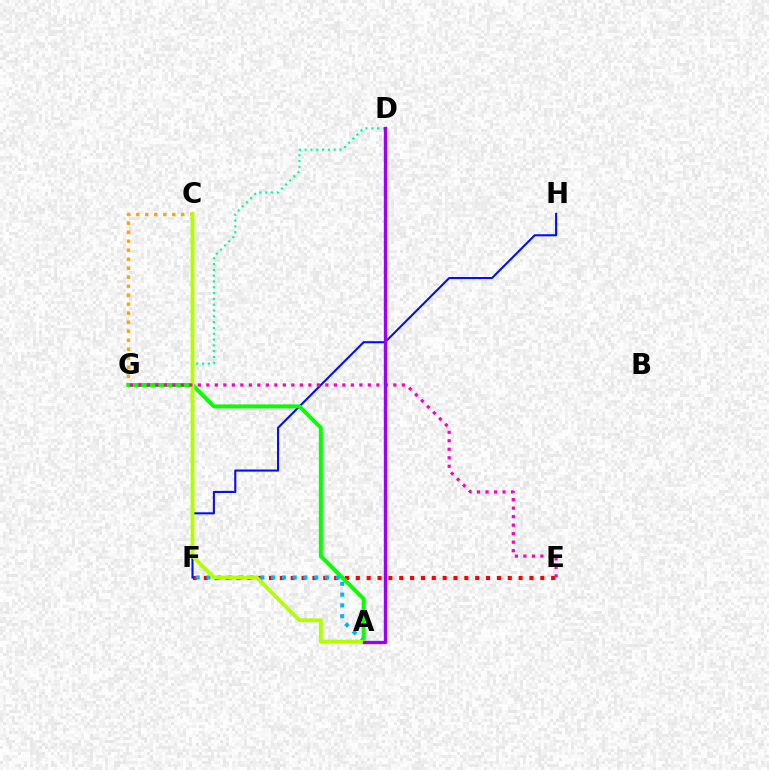{('E', 'F'): [{'color': '#ff0000', 'line_style': 'dotted', 'thickness': 2.95}], ('C', 'G'): [{'color': '#ffa500', 'line_style': 'dotted', 'thickness': 2.45}], ('D', 'G'): [{'color': '#00ff9d', 'line_style': 'dotted', 'thickness': 1.58}], ('F', 'H'): [{'color': '#0010ff', 'line_style': 'solid', 'thickness': 1.51}], ('A', 'G'): [{'color': '#08ff00', 'line_style': 'solid', 'thickness': 2.85}], ('A', 'F'): [{'color': '#00b5ff', 'line_style': 'dotted', 'thickness': 2.93}], ('A', 'C'): [{'color': '#b3ff00', 'line_style': 'solid', 'thickness': 2.75}], ('E', 'G'): [{'color': '#ff00bd', 'line_style': 'dotted', 'thickness': 2.31}], ('A', 'D'): [{'color': '#9b00ff', 'line_style': 'solid', 'thickness': 2.4}]}